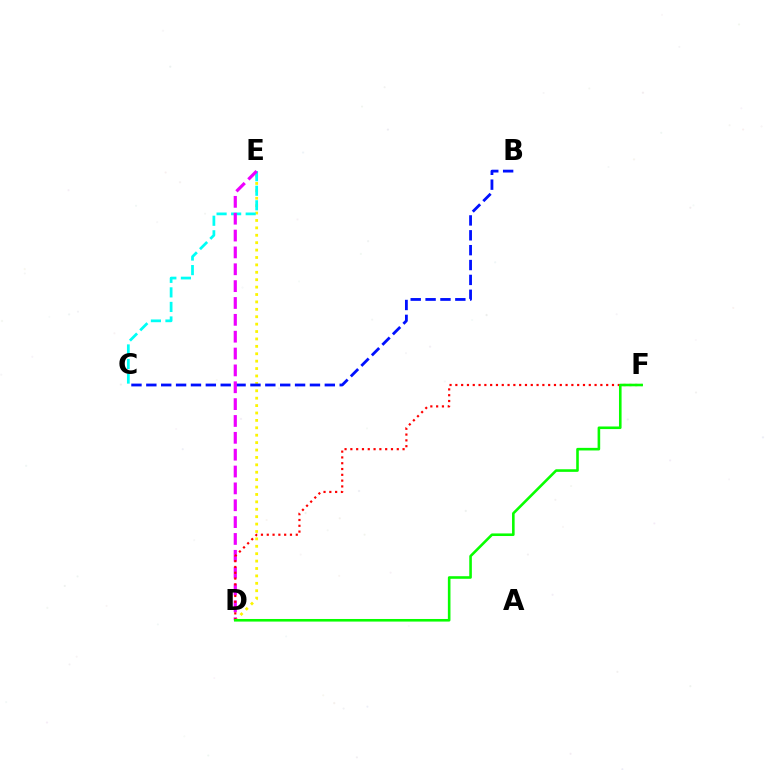{('D', 'E'): [{'color': '#fcf500', 'line_style': 'dotted', 'thickness': 2.01}, {'color': '#ee00ff', 'line_style': 'dashed', 'thickness': 2.29}], ('C', 'E'): [{'color': '#00fff6', 'line_style': 'dashed', 'thickness': 1.98}], ('B', 'C'): [{'color': '#0010ff', 'line_style': 'dashed', 'thickness': 2.02}], ('D', 'F'): [{'color': '#ff0000', 'line_style': 'dotted', 'thickness': 1.58}, {'color': '#08ff00', 'line_style': 'solid', 'thickness': 1.87}]}